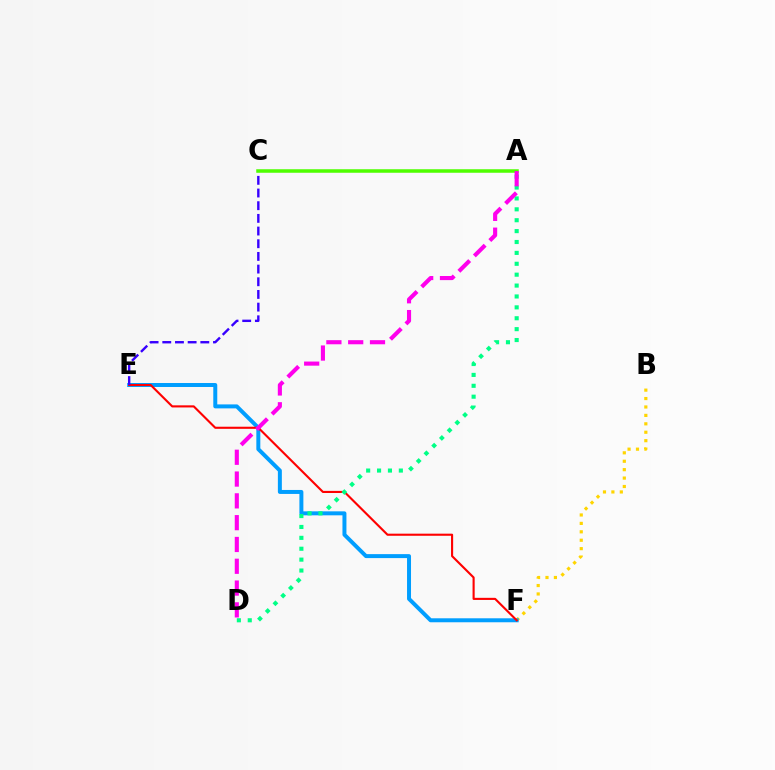{('B', 'F'): [{'color': '#ffd500', 'line_style': 'dotted', 'thickness': 2.29}], ('E', 'F'): [{'color': '#009eff', 'line_style': 'solid', 'thickness': 2.86}, {'color': '#ff0000', 'line_style': 'solid', 'thickness': 1.52}], ('C', 'E'): [{'color': '#3700ff', 'line_style': 'dashed', 'thickness': 1.72}], ('A', 'D'): [{'color': '#00ff86', 'line_style': 'dotted', 'thickness': 2.96}, {'color': '#ff00ed', 'line_style': 'dashed', 'thickness': 2.96}], ('A', 'C'): [{'color': '#4fff00', 'line_style': 'solid', 'thickness': 2.53}]}